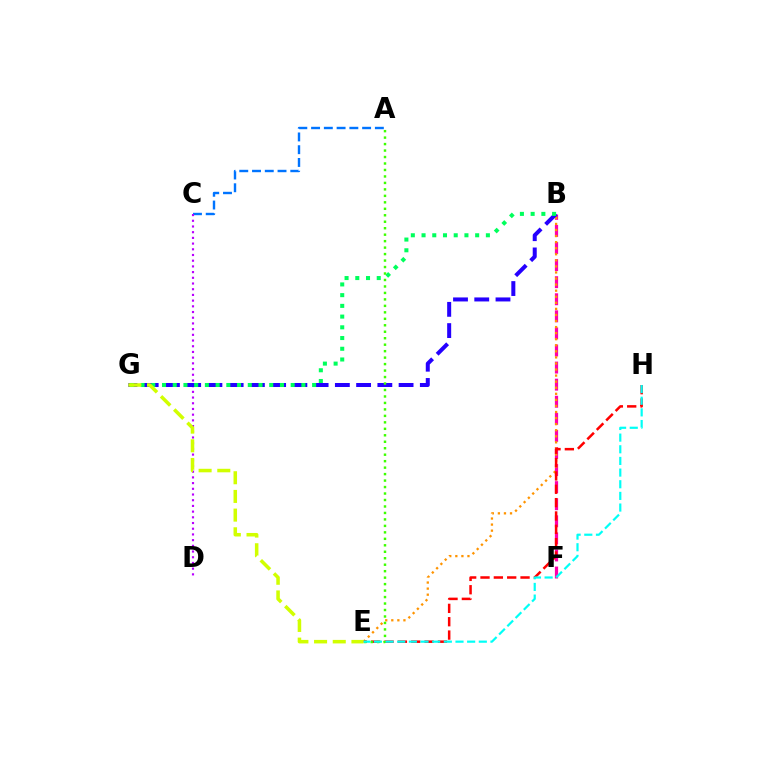{('A', 'C'): [{'color': '#0074ff', 'line_style': 'dashed', 'thickness': 1.73}], ('B', 'F'): [{'color': '#ff00ac', 'line_style': 'dashed', 'thickness': 2.32}], ('B', 'E'): [{'color': '#ff9400', 'line_style': 'dotted', 'thickness': 1.65}], ('C', 'D'): [{'color': '#b900ff', 'line_style': 'dotted', 'thickness': 1.55}], ('E', 'H'): [{'color': '#ff0000', 'line_style': 'dashed', 'thickness': 1.81}, {'color': '#00fff6', 'line_style': 'dashed', 'thickness': 1.58}], ('B', 'G'): [{'color': '#2500ff', 'line_style': 'dashed', 'thickness': 2.89}, {'color': '#00ff5c', 'line_style': 'dotted', 'thickness': 2.91}], ('E', 'G'): [{'color': '#d1ff00', 'line_style': 'dashed', 'thickness': 2.54}], ('A', 'E'): [{'color': '#3dff00', 'line_style': 'dotted', 'thickness': 1.76}]}